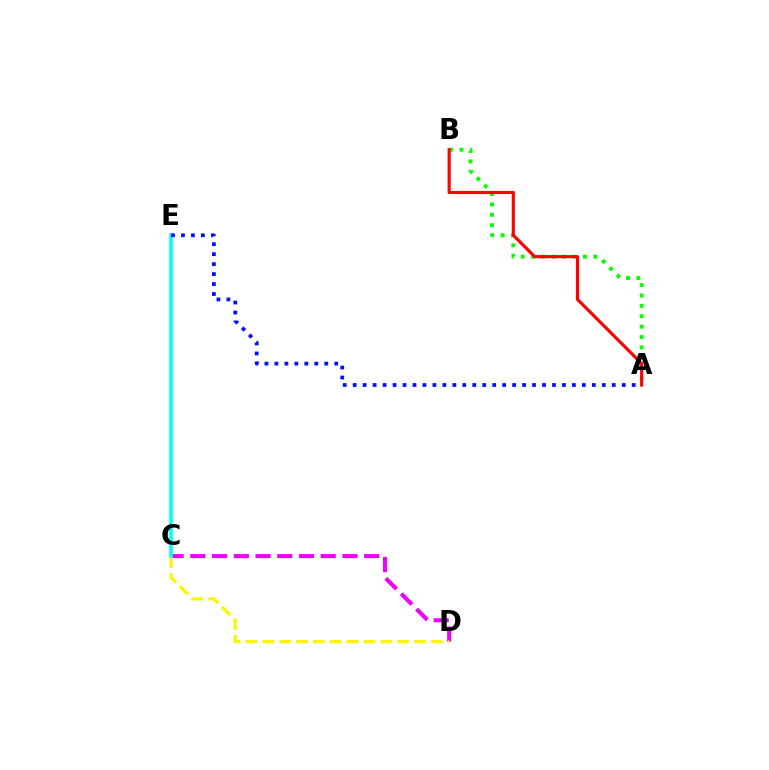{('C', 'D'): [{'color': '#ee00ff', 'line_style': 'dashed', 'thickness': 2.95}, {'color': '#fcf500', 'line_style': 'dashed', 'thickness': 2.29}], ('A', 'B'): [{'color': '#08ff00', 'line_style': 'dotted', 'thickness': 2.82}, {'color': '#ff0000', 'line_style': 'solid', 'thickness': 2.27}], ('C', 'E'): [{'color': '#00fff6', 'line_style': 'solid', 'thickness': 2.59}], ('A', 'E'): [{'color': '#0010ff', 'line_style': 'dotted', 'thickness': 2.71}]}